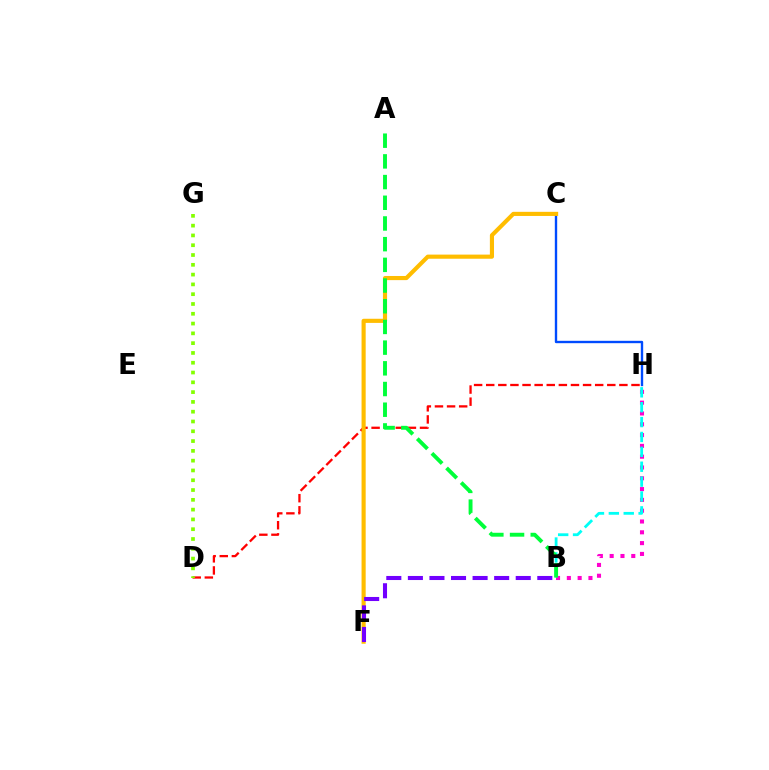{('D', 'H'): [{'color': '#ff0000', 'line_style': 'dashed', 'thickness': 1.64}], ('B', 'H'): [{'color': '#ff00cf', 'line_style': 'dotted', 'thickness': 2.94}, {'color': '#00fff6', 'line_style': 'dashed', 'thickness': 2.02}], ('C', 'H'): [{'color': '#004bff', 'line_style': 'solid', 'thickness': 1.7}], ('D', 'G'): [{'color': '#84ff00', 'line_style': 'dotted', 'thickness': 2.66}], ('C', 'F'): [{'color': '#ffbd00', 'line_style': 'solid', 'thickness': 2.98}], ('B', 'F'): [{'color': '#7200ff', 'line_style': 'dashed', 'thickness': 2.93}], ('A', 'B'): [{'color': '#00ff39', 'line_style': 'dashed', 'thickness': 2.81}]}